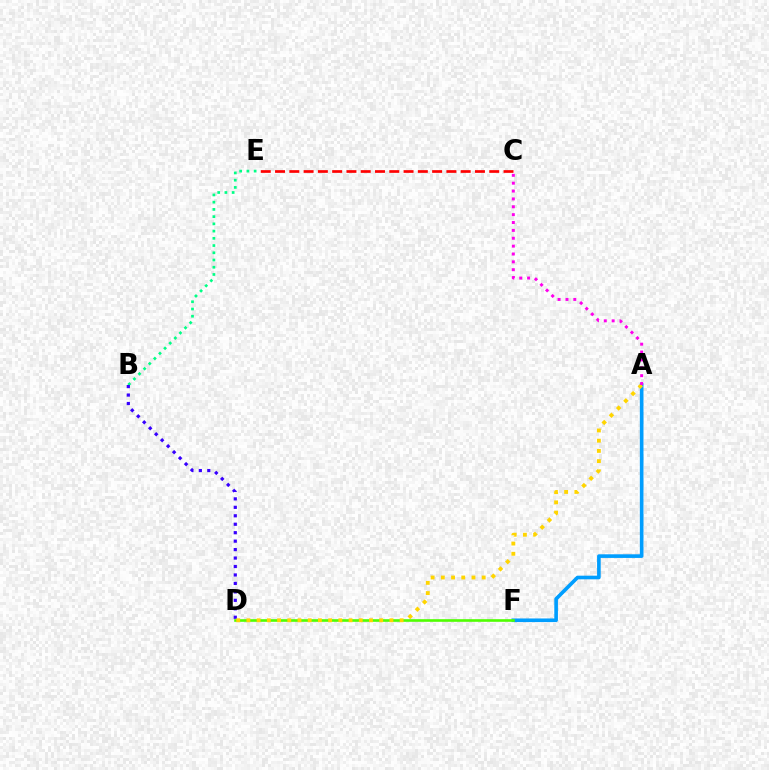{('C', 'E'): [{'color': '#ff0000', 'line_style': 'dashed', 'thickness': 1.94}], ('A', 'F'): [{'color': '#009eff', 'line_style': 'solid', 'thickness': 2.61}], ('D', 'F'): [{'color': '#4fff00', 'line_style': 'solid', 'thickness': 1.89}], ('B', 'E'): [{'color': '#00ff86', 'line_style': 'dotted', 'thickness': 1.96}], ('B', 'D'): [{'color': '#3700ff', 'line_style': 'dotted', 'thickness': 2.3}], ('A', 'D'): [{'color': '#ffd500', 'line_style': 'dotted', 'thickness': 2.77}], ('A', 'C'): [{'color': '#ff00ed', 'line_style': 'dotted', 'thickness': 2.14}]}